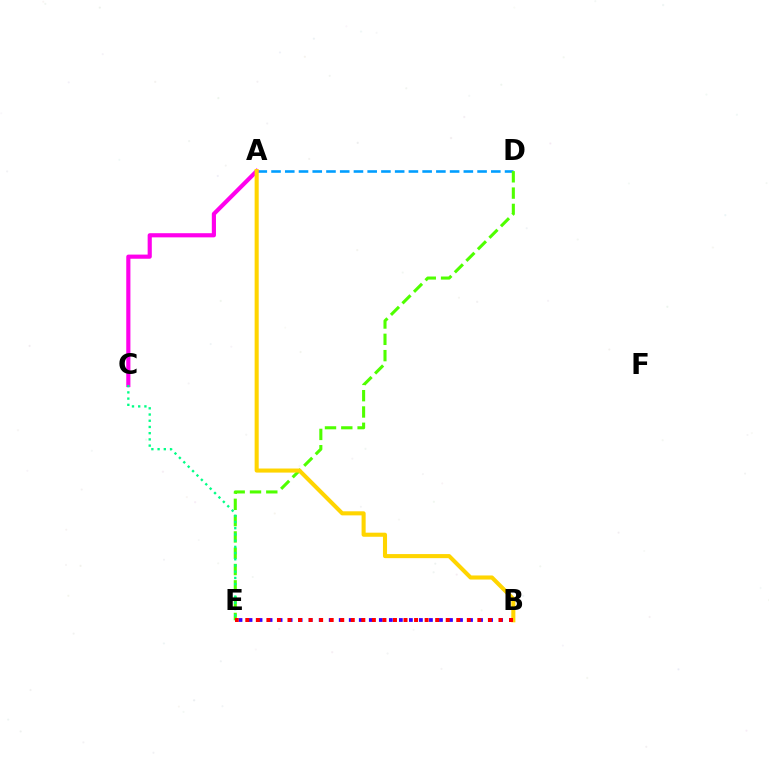{('B', 'E'): [{'color': '#3700ff', 'line_style': 'dotted', 'thickness': 2.72}, {'color': '#ff0000', 'line_style': 'dotted', 'thickness': 2.87}], ('A', 'D'): [{'color': '#009eff', 'line_style': 'dashed', 'thickness': 1.87}], ('A', 'C'): [{'color': '#ff00ed', 'line_style': 'solid', 'thickness': 2.99}], ('D', 'E'): [{'color': '#4fff00', 'line_style': 'dashed', 'thickness': 2.21}], ('C', 'E'): [{'color': '#00ff86', 'line_style': 'dotted', 'thickness': 1.69}], ('A', 'B'): [{'color': '#ffd500', 'line_style': 'solid', 'thickness': 2.93}]}